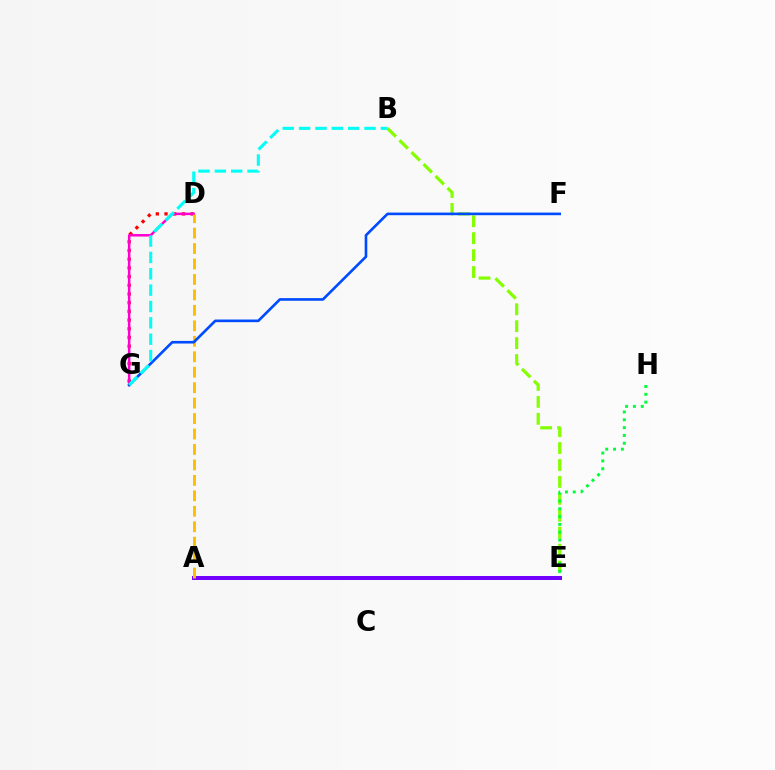{('D', 'G'): [{'color': '#ff0000', 'line_style': 'dotted', 'thickness': 2.36}, {'color': '#ff00cf', 'line_style': 'solid', 'thickness': 1.79}], ('B', 'E'): [{'color': '#84ff00', 'line_style': 'dashed', 'thickness': 2.3}], ('A', 'E'): [{'color': '#7200ff', 'line_style': 'solid', 'thickness': 2.87}], ('A', 'D'): [{'color': '#ffbd00', 'line_style': 'dashed', 'thickness': 2.1}], ('F', 'G'): [{'color': '#004bff', 'line_style': 'solid', 'thickness': 1.9}], ('B', 'G'): [{'color': '#00fff6', 'line_style': 'dashed', 'thickness': 2.22}], ('E', 'H'): [{'color': '#00ff39', 'line_style': 'dotted', 'thickness': 2.13}]}